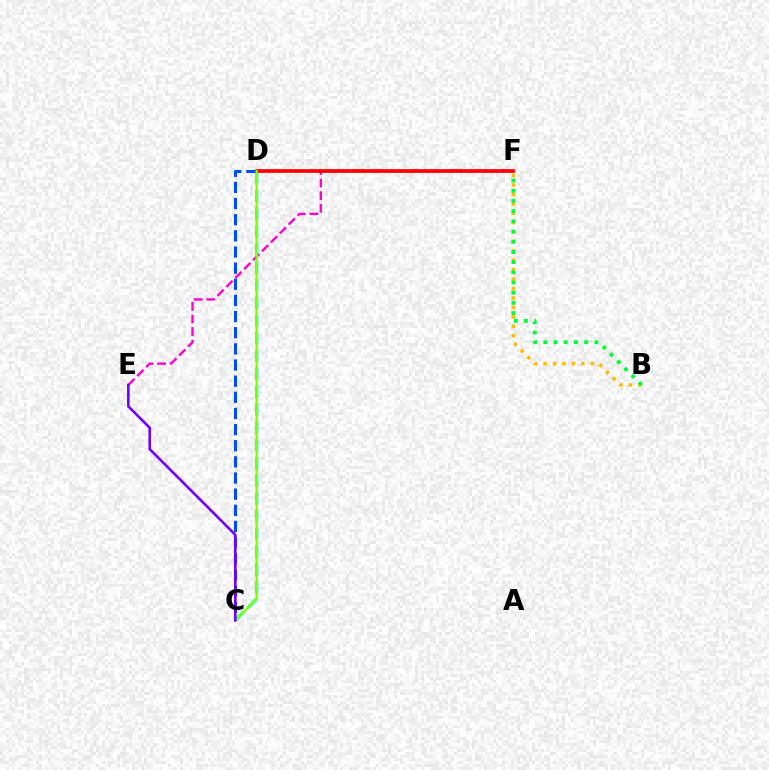{('E', 'F'): [{'color': '#ff00cf', 'line_style': 'dashed', 'thickness': 1.71}], ('B', 'F'): [{'color': '#ffbd00', 'line_style': 'dotted', 'thickness': 2.56}, {'color': '#00ff39', 'line_style': 'dotted', 'thickness': 2.77}], ('C', 'D'): [{'color': '#00fff6', 'line_style': 'dashed', 'thickness': 2.42}, {'color': '#004bff', 'line_style': 'dashed', 'thickness': 2.19}, {'color': '#84ff00', 'line_style': 'solid', 'thickness': 1.63}], ('D', 'F'): [{'color': '#ff0000', 'line_style': 'solid', 'thickness': 2.66}], ('C', 'E'): [{'color': '#7200ff', 'line_style': 'solid', 'thickness': 1.87}]}